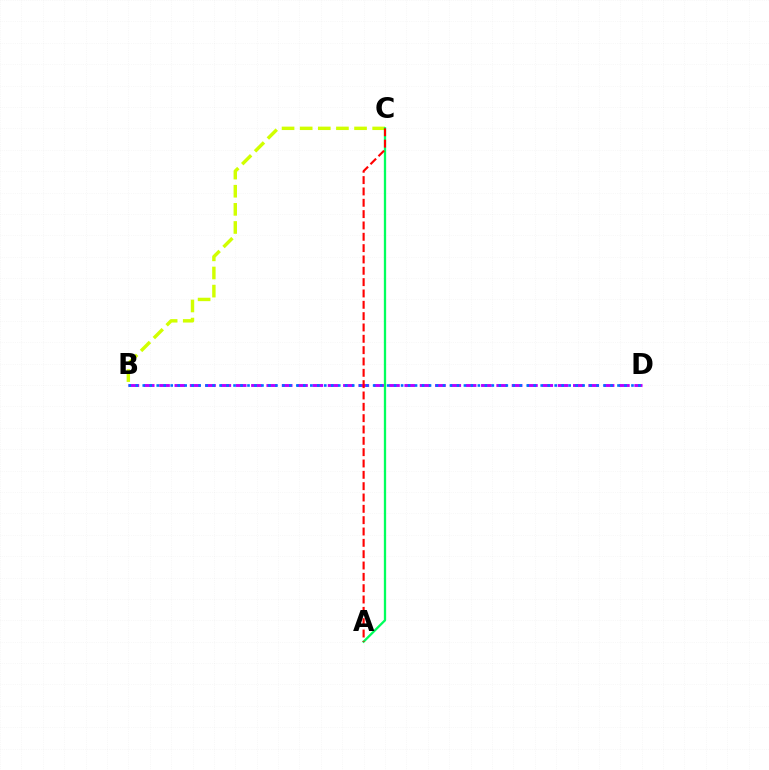{('B', 'D'): [{'color': '#b900ff', 'line_style': 'dashed', 'thickness': 2.08}, {'color': '#0074ff', 'line_style': 'dotted', 'thickness': 1.9}], ('B', 'C'): [{'color': '#d1ff00', 'line_style': 'dashed', 'thickness': 2.46}], ('A', 'C'): [{'color': '#00ff5c', 'line_style': 'solid', 'thickness': 1.65}, {'color': '#ff0000', 'line_style': 'dashed', 'thickness': 1.54}]}